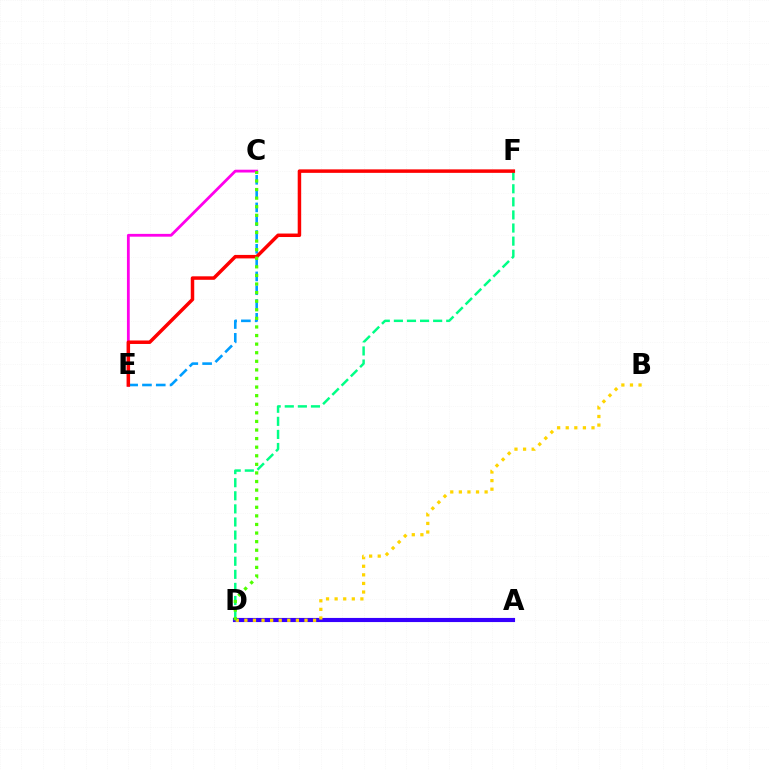{('C', 'E'): [{'color': '#009eff', 'line_style': 'dashed', 'thickness': 1.88}, {'color': '#ff00ed', 'line_style': 'solid', 'thickness': 2.01}], ('D', 'F'): [{'color': '#00ff86', 'line_style': 'dashed', 'thickness': 1.78}], ('A', 'D'): [{'color': '#3700ff', 'line_style': 'solid', 'thickness': 2.97}], ('B', 'D'): [{'color': '#ffd500', 'line_style': 'dotted', 'thickness': 2.33}], ('E', 'F'): [{'color': '#ff0000', 'line_style': 'solid', 'thickness': 2.51}], ('C', 'D'): [{'color': '#4fff00', 'line_style': 'dotted', 'thickness': 2.33}]}